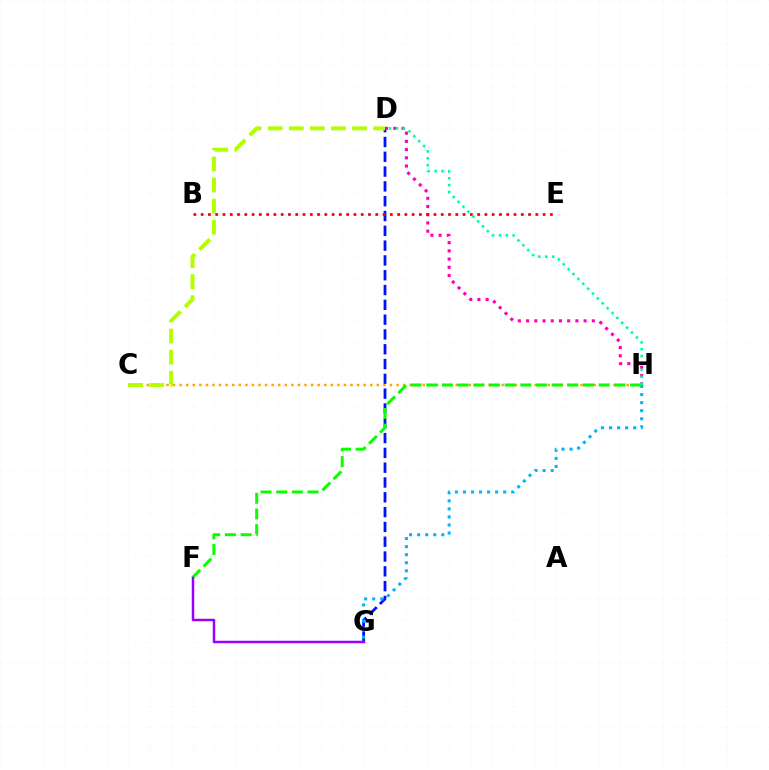{('D', 'G'): [{'color': '#0010ff', 'line_style': 'dashed', 'thickness': 2.01}], ('C', 'H'): [{'color': '#ffa500', 'line_style': 'dotted', 'thickness': 1.79}], ('C', 'D'): [{'color': '#b3ff00', 'line_style': 'dashed', 'thickness': 2.87}], ('D', 'H'): [{'color': '#ff00bd', 'line_style': 'dotted', 'thickness': 2.23}, {'color': '#00ff9d', 'line_style': 'dotted', 'thickness': 1.87}], ('G', 'H'): [{'color': '#00b5ff', 'line_style': 'dotted', 'thickness': 2.19}], ('B', 'E'): [{'color': '#ff0000', 'line_style': 'dotted', 'thickness': 1.98}], ('F', 'H'): [{'color': '#08ff00', 'line_style': 'dashed', 'thickness': 2.13}], ('F', 'G'): [{'color': '#9b00ff', 'line_style': 'solid', 'thickness': 1.79}]}